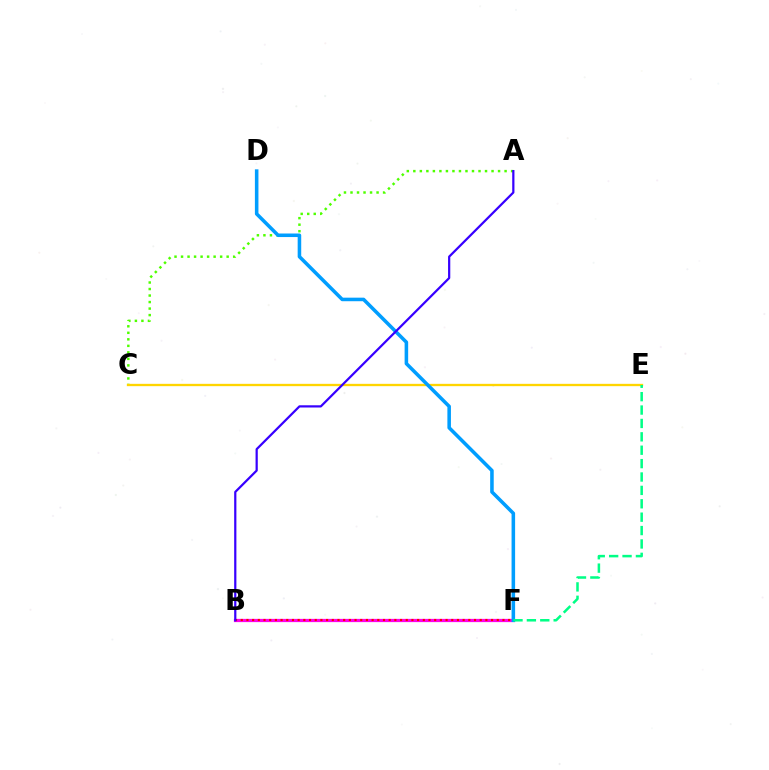{('A', 'C'): [{'color': '#4fff00', 'line_style': 'dotted', 'thickness': 1.77}], ('B', 'F'): [{'color': '#ff00ed', 'line_style': 'solid', 'thickness': 2.33}, {'color': '#ff0000', 'line_style': 'dotted', 'thickness': 1.55}], ('C', 'E'): [{'color': '#ffd500', 'line_style': 'solid', 'thickness': 1.67}], ('D', 'F'): [{'color': '#009eff', 'line_style': 'solid', 'thickness': 2.56}], ('E', 'F'): [{'color': '#00ff86', 'line_style': 'dashed', 'thickness': 1.82}], ('A', 'B'): [{'color': '#3700ff', 'line_style': 'solid', 'thickness': 1.6}]}